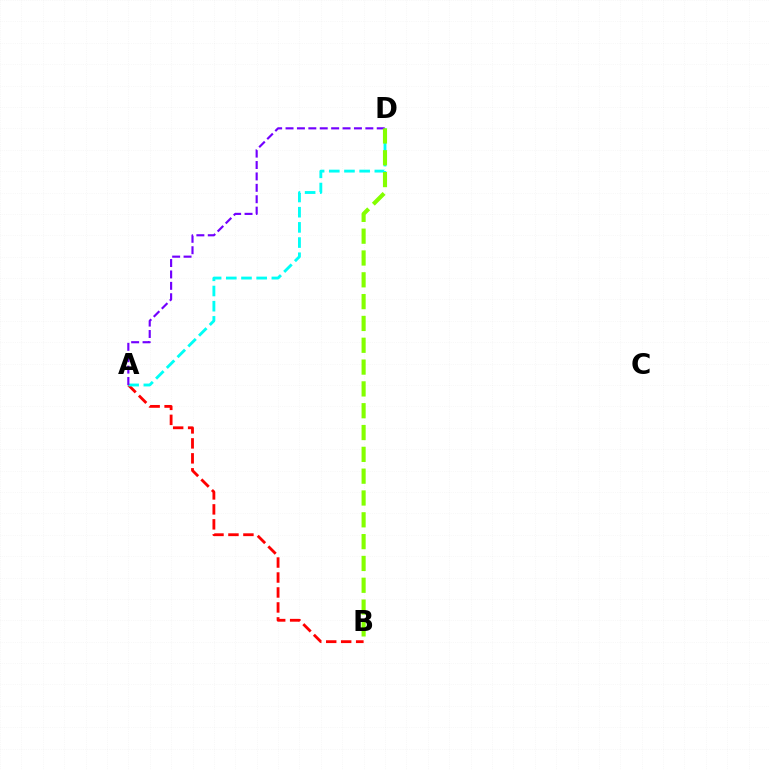{('A', 'B'): [{'color': '#ff0000', 'line_style': 'dashed', 'thickness': 2.03}], ('A', 'D'): [{'color': '#00fff6', 'line_style': 'dashed', 'thickness': 2.06}, {'color': '#7200ff', 'line_style': 'dashed', 'thickness': 1.55}], ('B', 'D'): [{'color': '#84ff00', 'line_style': 'dashed', 'thickness': 2.96}]}